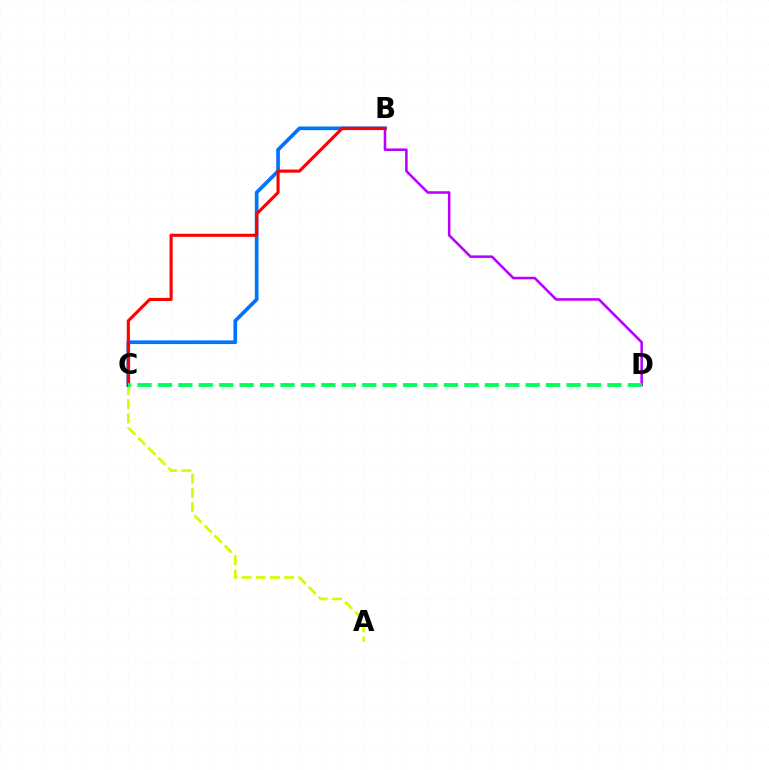{('B', 'D'): [{'color': '#b900ff', 'line_style': 'solid', 'thickness': 1.84}], ('A', 'C'): [{'color': '#d1ff00', 'line_style': 'dashed', 'thickness': 1.93}], ('B', 'C'): [{'color': '#0074ff', 'line_style': 'solid', 'thickness': 2.65}, {'color': '#ff0000', 'line_style': 'solid', 'thickness': 2.24}], ('C', 'D'): [{'color': '#00ff5c', 'line_style': 'dashed', 'thickness': 2.78}]}